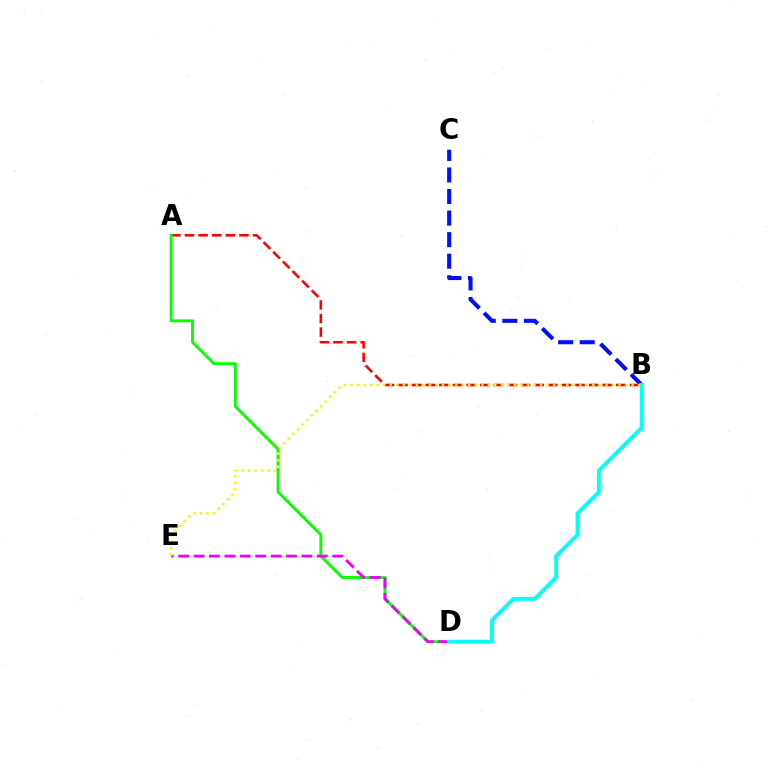{('A', 'B'): [{'color': '#ff0000', 'line_style': 'dashed', 'thickness': 1.85}], ('A', 'D'): [{'color': '#08ff00', 'line_style': 'solid', 'thickness': 2.08}], ('D', 'E'): [{'color': '#ee00ff', 'line_style': 'dashed', 'thickness': 2.09}], ('B', 'C'): [{'color': '#0010ff', 'line_style': 'dashed', 'thickness': 2.93}], ('B', 'D'): [{'color': '#00fff6', 'line_style': 'solid', 'thickness': 2.78}], ('B', 'E'): [{'color': '#fcf500', 'line_style': 'dotted', 'thickness': 1.78}]}